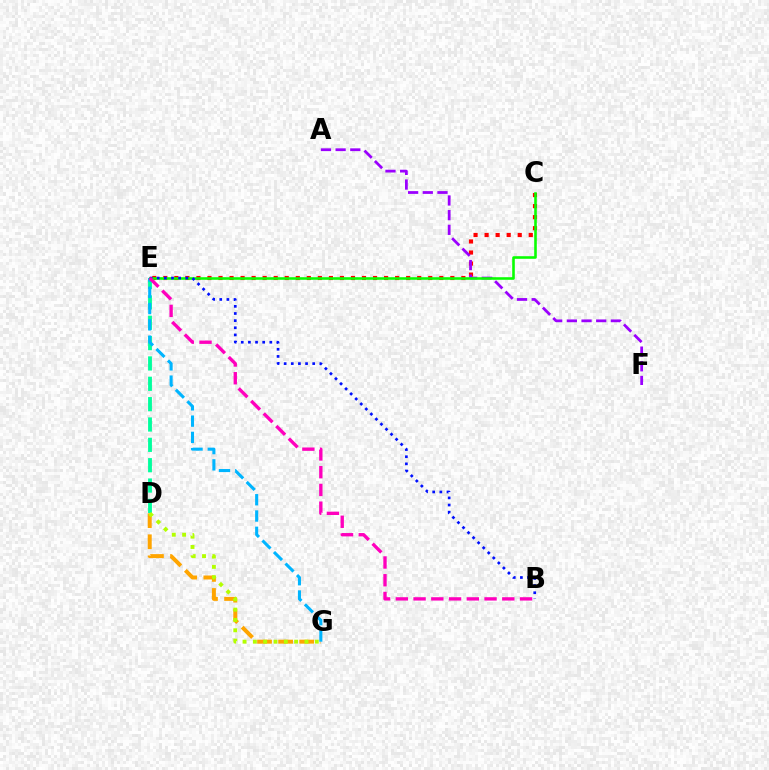{('D', 'G'): [{'color': '#ffa500', 'line_style': 'dashed', 'thickness': 2.86}, {'color': '#b3ff00', 'line_style': 'dotted', 'thickness': 2.8}], ('C', 'E'): [{'color': '#ff0000', 'line_style': 'dotted', 'thickness': 3.0}, {'color': '#08ff00', 'line_style': 'solid', 'thickness': 1.86}], ('D', 'E'): [{'color': '#00ff9d', 'line_style': 'dashed', 'thickness': 2.76}], ('E', 'G'): [{'color': '#00b5ff', 'line_style': 'dashed', 'thickness': 2.21}], ('A', 'F'): [{'color': '#9b00ff', 'line_style': 'dashed', 'thickness': 1.99}], ('B', 'E'): [{'color': '#0010ff', 'line_style': 'dotted', 'thickness': 1.94}, {'color': '#ff00bd', 'line_style': 'dashed', 'thickness': 2.41}]}